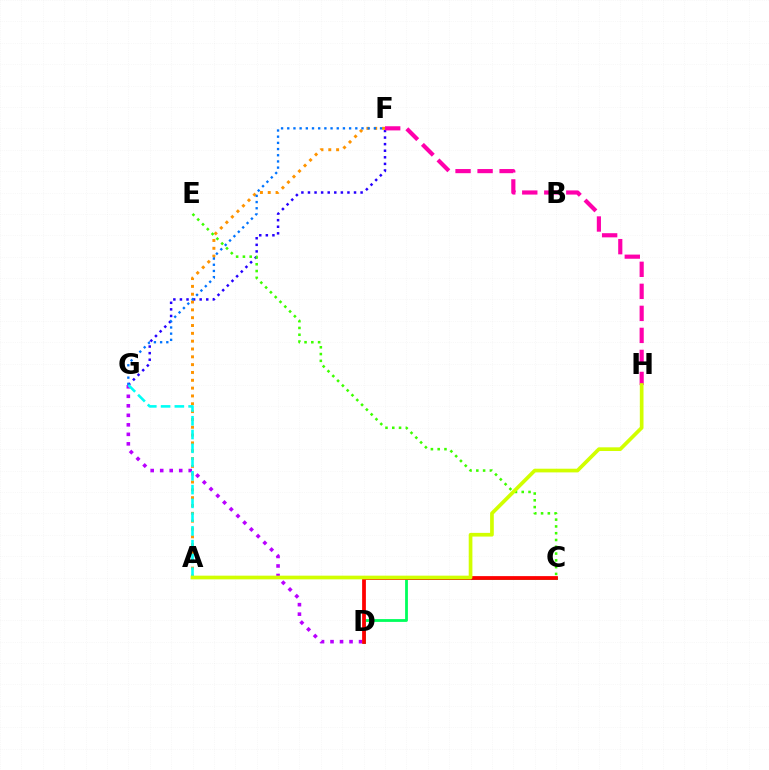{('F', 'G'): [{'color': '#2500ff', 'line_style': 'dotted', 'thickness': 1.79}, {'color': '#0074ff', 'line_style': 'dotted', 'thickness': 1.68}], ('F', 'H'): [{'color': '#ff00ac', 'line_style': 'dashed', 'thickness': 2.99}], ('A', 'F'): [{'color': '#ff9400', 'line_style': 'dotted', 'thickness': 2.13}], ('D', 'G'): [{'color': '#b900ff', 'line_style': 'dotted', 'thickness': 2.58}], ('C', 'D'): [{'color': '#00ff5c', 'line_style': 'solid', 'thickness': 2.01}, {'color': '#ff0000', 'line_style': 'solid', 'thickness': 2.71}], ('C', 'E'): [{'color': '#3dff00', 'line_style': 'dotted', 'thickness': 1.84}], ('A', 'G'): [{'color': '#00fff6', 'line_style': 'dashed', 'thickness': 1.87}], ('A', 'H'): [{'color': '#d1ff00', 'line_style': 'solid', 'thickness': 2.66}]}